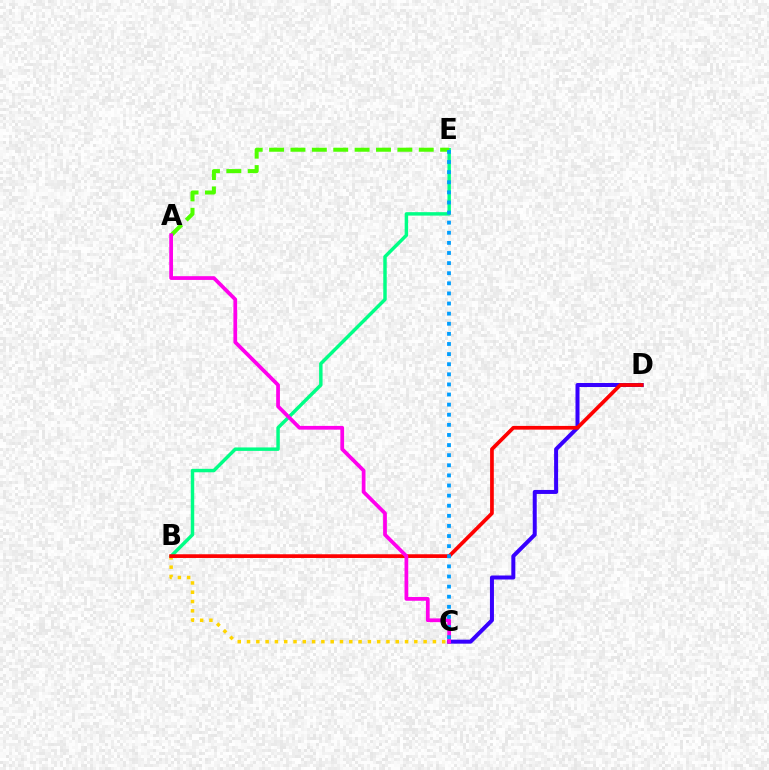{('B', 'E'): [{'color': '#00ff86', 'line_style': 'solid', 'thickness': 2.48}], ('A', 'E'): [{'color': '#4fff00', 'line_style': 'dashed', 'thickness': 2.9}], ('B', 'C'): [{'color': '#ffd500', 'line_style': 'dotted', 'thickness': 2.53}], ('C', 'D'): [{'color': '#3700ff', 'line_style': 'solid', 'thickness': 2.88}], ('B', 'D'): [{'color': '#ff0000', 'line_style': 'solid', 'thickness': 2.67}], ('A', 'C'): [{'color': '#ff00ed', 'line_style': 'solid', 'thickness': 2.7}], ('C', 'E'): [{'color': '#009eff', 'line_style': 'dotted', 'thickness': 2.75}]}